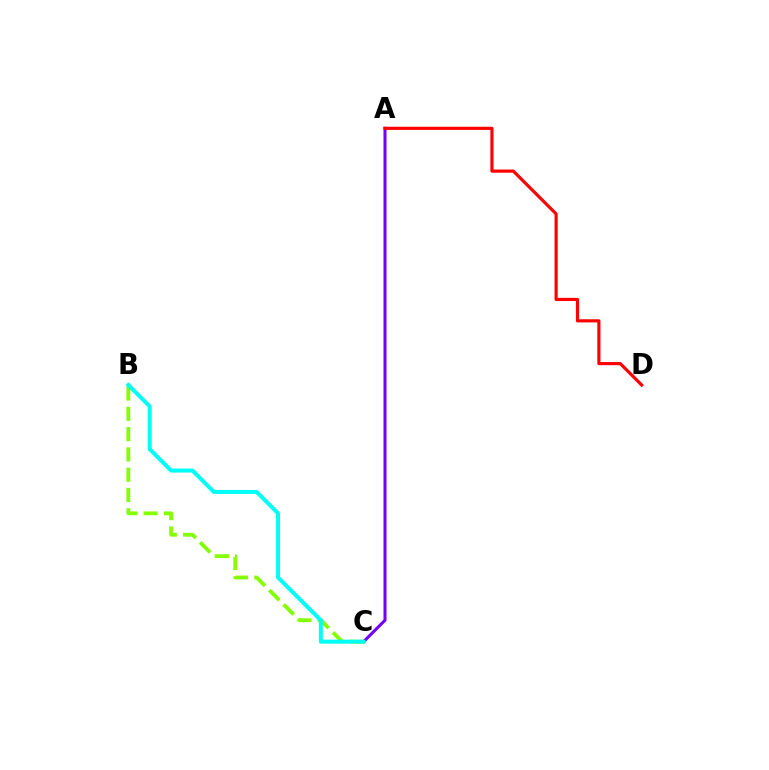{('A', 'C'): [{'color': '#7200ff', 'line_style': 'solid', 'thickness': 2.2}], ('A', 'D'): [{'color': '#ff0000', 'line_style': 'solid', 'thickness': 2.27}], ('B', 'C'): [{'color': '#84ff00', 'line_style': 'dashed', 'thickness': 2.76}, {'color': '#00fff6', 'line_style': 'solid', 'thickness': 2.87}]}